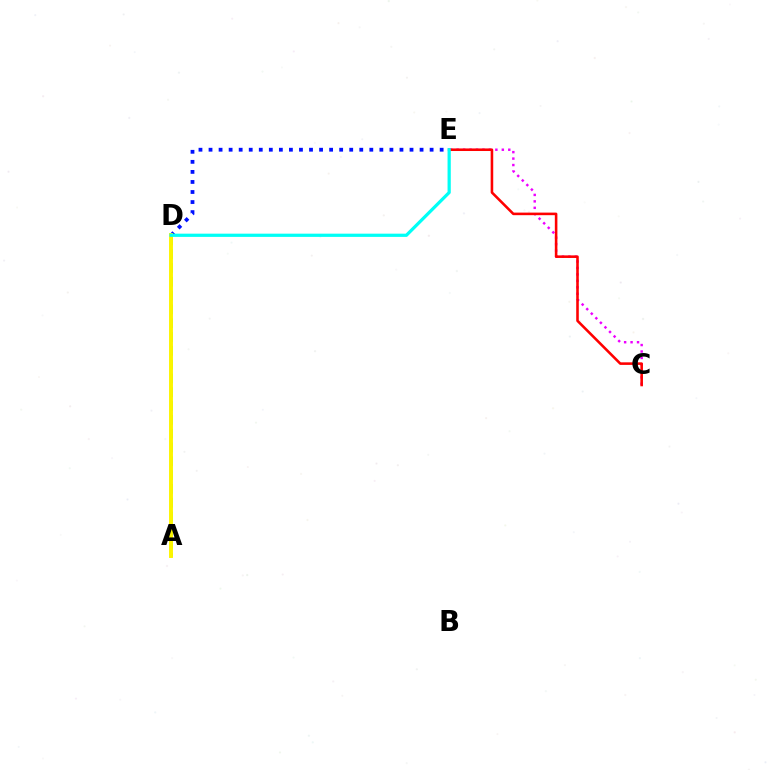{('C', 'E'): [{'color': '#ee00ff', 'line_style': 'dotted', 'thickness': 1.75}, {'color': '#ff0000', 'line_style': 'solid', 'thickness': 1.86}], ('D', 'E'): [{'color': '#0010ff', 'line_style': 'dotted', 'thickness': 2.73}, {'color': '#00fff6', 'line_style': 'solid', 'thickness': 2.32}], ('A', 'D'): [{'color': '#08ff00', 'line_style': 'dashed', 'thickness': 1.88}, {'color': '#fcf500', 'line_style': 'solid', 'thickness': 2.82}]}